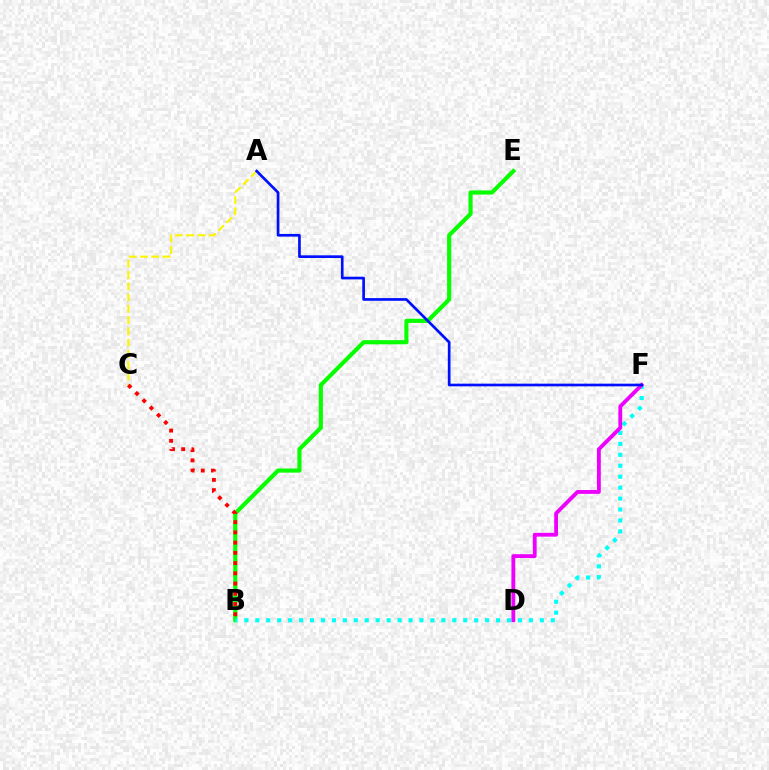{('B', 'E'): [{'color': '#08ff00', 'line_style': 'solid', 'thickness': 2.99}], ('B', 'F'): [{'color': '#00fff6', 'line_style': 'dotted', 'thickness': 2.97}], ('A', 'C'): [{'color': '#fcf500', 'line_style': 'dashed', 'thickness': 1.53}], ('D', 'F'): [{'color': '#ee00ff', 'line_style': 'solid', 'thickness': 2.76}], ('B', 'C'): [{'color': '#ff0000', 'line_style': 'dotted', 'thickness': 2.78}], ('A', 'F'): [{'color': '#0010ff', 'line_style': 'solid', 'thickness': 1.94}]}